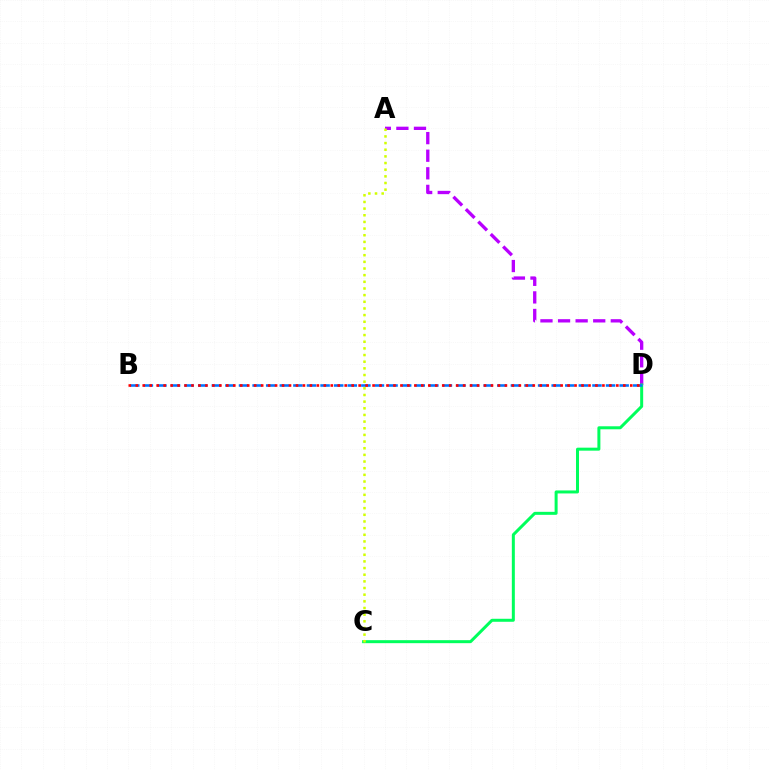{('A', 'D'): [{'color': '#b900ff', 'line_style': 'dashed', 'thickness': 2.39}], ('C', 'D'): [{'color': '#00ff5c', 'line_style': 'solid', 'thickness': 2.16}], ('B', 'D'): [{'color': '#0074ff', 'line_style': 'dashed', 'thickness': 1.85}, {'color': '#ff0000', 'line_style': 'dotted', 'thickness': 1.89}], ('A', 'C'): [{'color': '#d1ff00', 'line_style': 'dotted', 'thickness': 1.81}]}